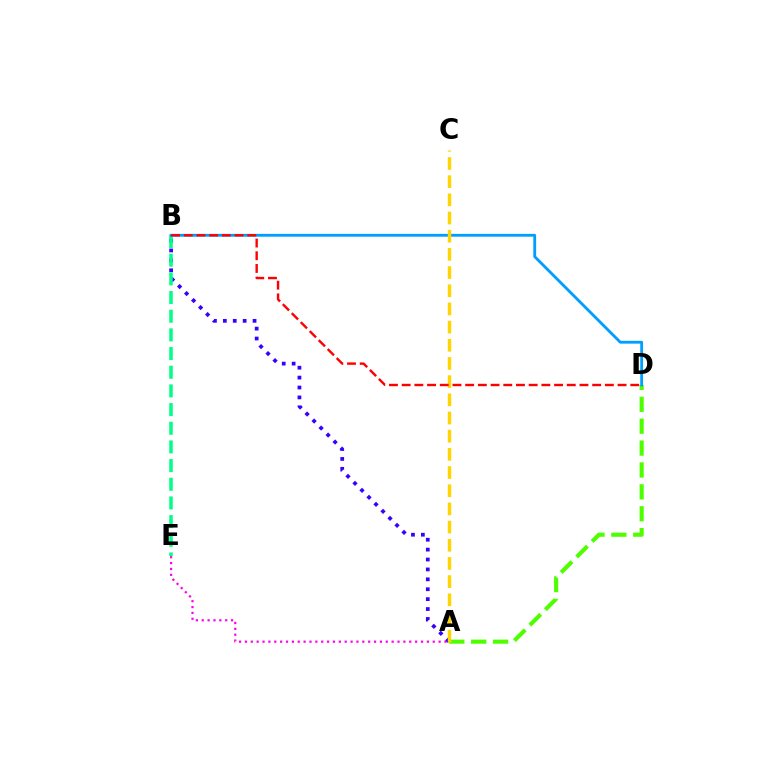{('A', 'E'): [{'color': '#ff00ed', 'line_style': 'dotted', 'thickness': 1.59}], ('A', 'D'): [{'color': '#4fff00', 'line_style': 'dashed', 'thickness': 2.97}], ('A', 'B'): [{'color': '#3700ff', 'line_style': 'dotted', 'thickness': 2.69}], ('B', 'E'): [{'color': '#00ff86', 'line_style': 'dashed', 'thickness': 2.54}], ('B', 'D'): [{'color': '#009eff', 'line_style': 'solid', 'thickness': 2.04}, {'color': '#ff0000', 'line_style': 'dashed', 'thickness': 1.73}], ('A', 'C'): [{'color': '#ffd500', 'line_style': 'dashed', 'thickness': 2.47}]}